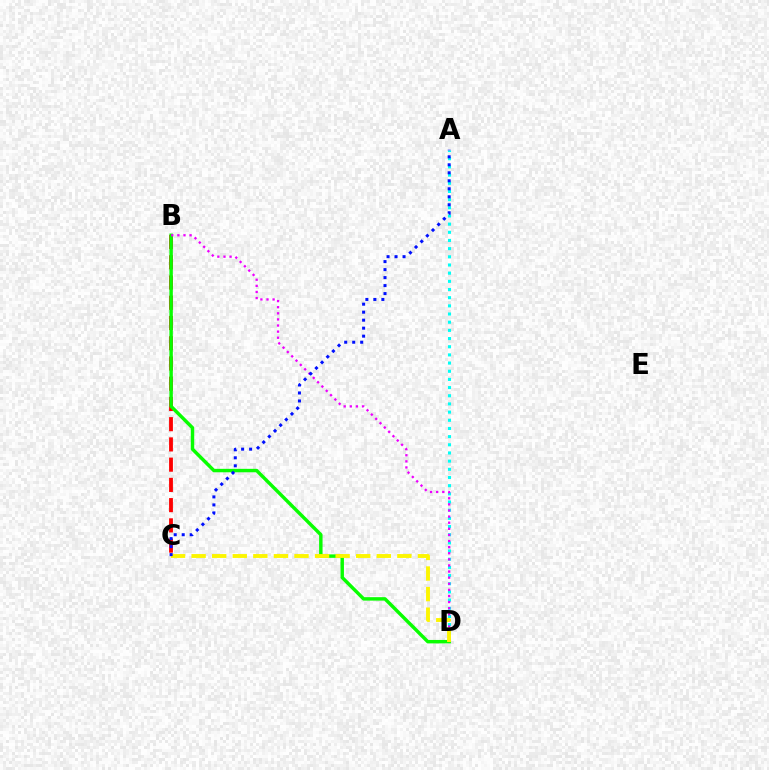{('A', 'D'): [{'color': '#00fff6', 'line_style': 'dotted', 'thickness': 2.22}], ('B', 'C'): [{'color': '#ff0000', 'line_style': 'dashed', 'thickness': 2.75}], ('B', 'D'): [{'color': '#08ff00', 'line_style': 'solid', 'thickness': 2.48}, {'color': '#ee00ff', 'line_style': 'dotted', 'thickness': 1.66}], ('C', 'D'): [{'color': '#fcf500', 'line_style': 'dashed', 'thickness': 2.8}], ('A', 'C'): [{'color': '#0010ff', 'line_style': 'dotted', 'thickness': 2.17}]}